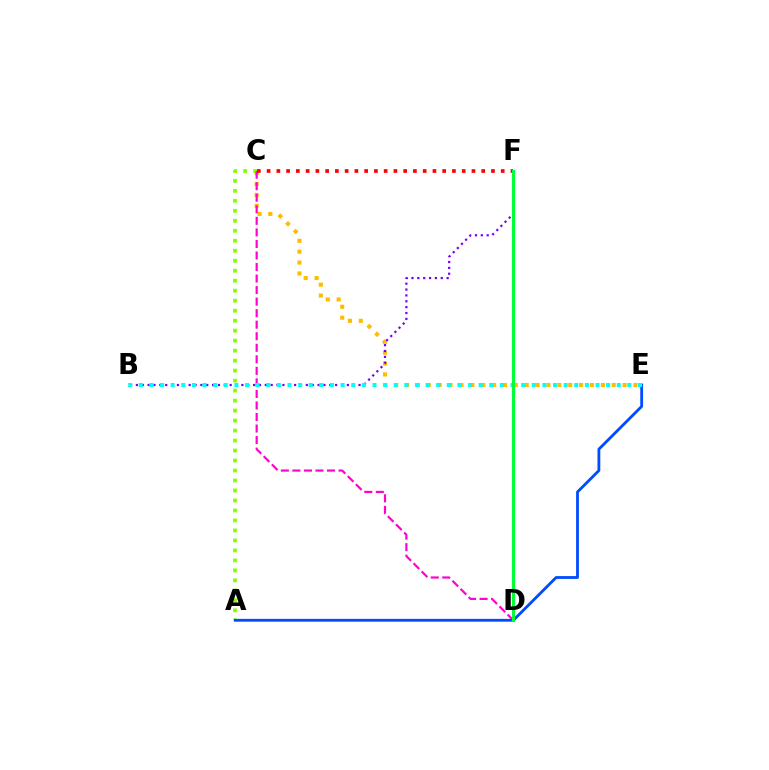{('C', 'E'): [{'color': '#ffbd00', 'line_style': 'dotted', 'thickness': 2.96}], ('B', 'F'): [{'color': '#7200ff', 'line_style': 'dotted', 'thickness': 1.59}], ('A', 'C'): [{'color': '#84ff00', 'line_style': 'dotted', 'thickness': 2.71}], ('C', 'D'): [{'color': '#ff00cf', 'line_style': 'dashed', 'thickness': 1.57}], ('A', 'E'): [{'color': '#004bff', 'line_style': 'solid', 'thickness': 2.02}], ('B', 'E'): [{'color': '#00fff6', 'line_style': 'dotted', 'thickness': 2.89}], ('C', 'F'): [{'color': '#ff0000', 'line_style': 'dotted', 'thickness': 2.65}], ('D', 'F'): [{'color': '#00ff39', 'line_style': 'solid', 'thickness': 2.25}]}